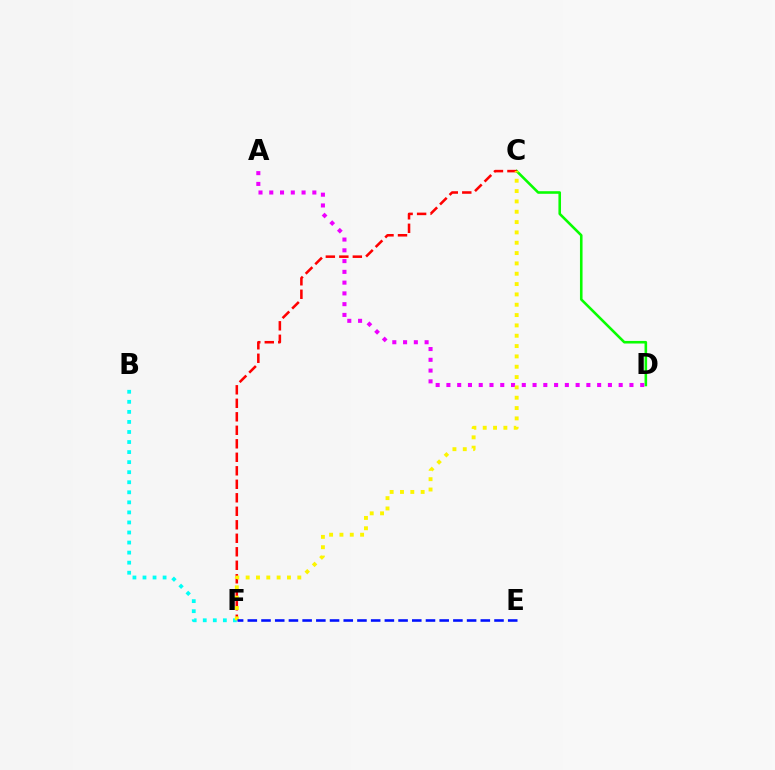{('C', 'D'): [{'color': '#08ff00', 'line_style': 'solid', 'thickness': 1.86}], ('C', 'F'): [{'color': '#ff0000', 'line_style': 'dashed', 'thickness': 1.83}, {'color': '#fcf500', 'line_style': 'dotted', 'thickness': 2.81}], ('A', 'D'): [{'color': '#ee00ff', 'line_style': 'dotted', 'thickness': 2.93}], ('B', 'F'): [{'color': '#00fff6', 'line_style': 'dotted', 'thickness': 2.73}], ('E', 'F'): [{'color': '#0010ff', 'line_style': 'dashed', 'thickness': 1.86}]}